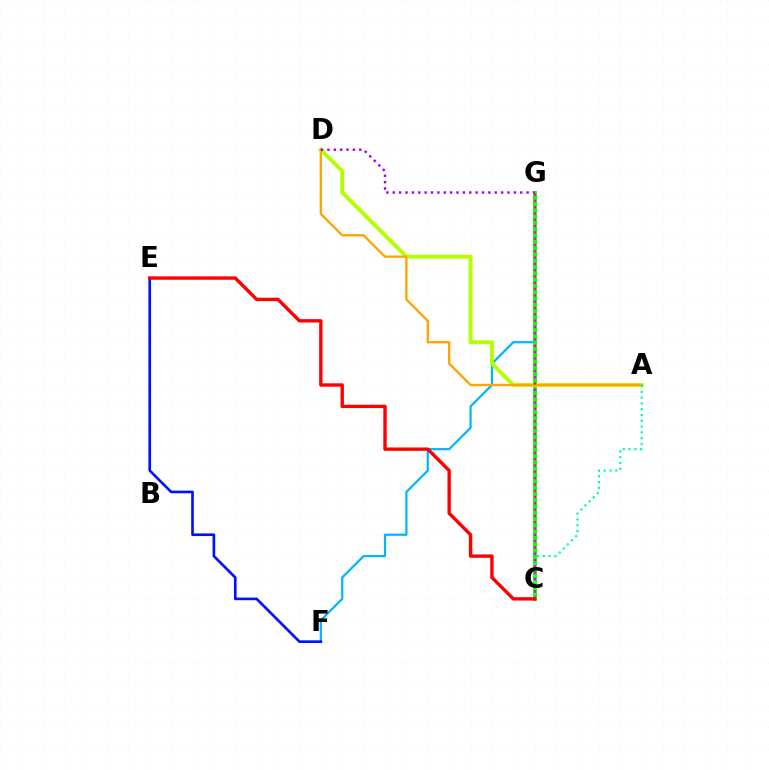{('F', 'G'): [{'color': '#00b5ff', 'line_style': 'solid', 'thickness': 1.59}], ('C', 'G'): [{'color': '#08ff00', 'line_style': 'solid', 'thickness': 2.77}, {'color': '#ff00bd', 'line_style': 'dotted', 'thickness': 1.71}], ('E', 'F'): [{'color': '#0010ff', 'line_style': 'solid', 'thickness': 1.9}], ('A', 'D'): [{'color': '#b3ff00', 'line_style': 'solid', 'thickness': 2.79}, {'color': '#ffa500', 'line_style': 'solid', 'thickness': 1.69}], ('A', 'C'): [{'color': '#00ff9d', 'line_style': 'dotted', 'thickness': 1.57}], ('D', 'G'): [{'color': '#9b00ff', 'line_style': 'dotted', 'thickness': 1.73}], ('C', 'E'): [{'color': '#ff0000', 'line_style': 'solid', 'thickness': 2.44}]}